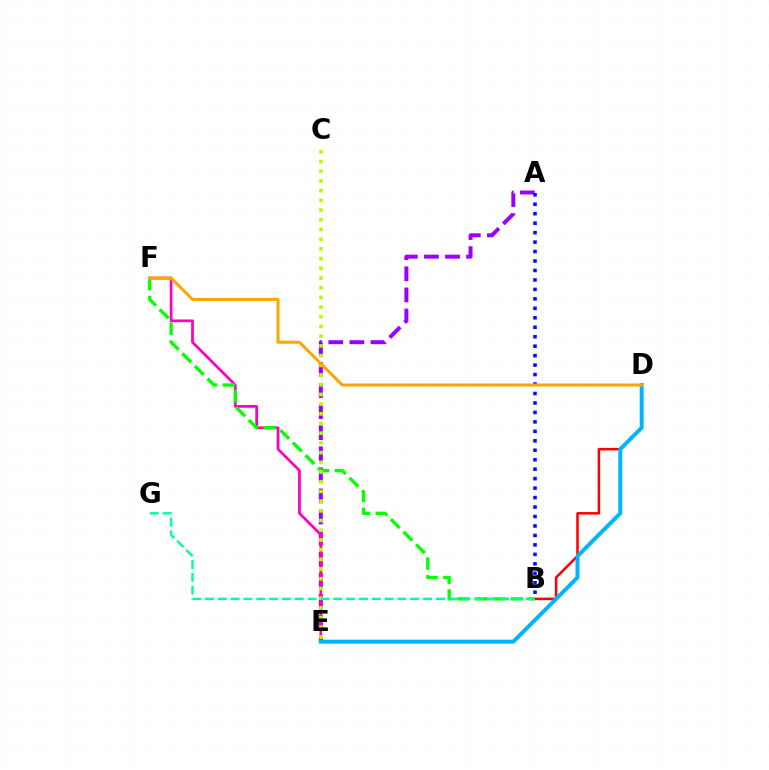{('A', 'E'): [{'color': '#9b00ff', 'line_style': 'dashed', 'thickness': 2.86}], ('A', 'B'): [{'color': '#0010ff', 'line_style': 'dotted', 'thickness': 2.57}], ('E', 'F'): [{'color': '#ff00bd', 'line_style': 'solid', 'thickness': 1.98}], ('B', 'D'): [{'color': '#ff0000', 'line_style': 'solid', 'thickness': 1.83}], ('D', 'E'): [{'color': '#00b5ff', 'line_style': 'solid', 'thickness': 2.85}], ('B', 'F'): [{'color': '#08ff00', 'line_style': 'dashed', 'thickness': 2.42}], ('C', 'E'): [{'color': '#b3ff00', 'line_style': 'dotted', 'thickness': 2.64}], ('D', 'F'): [{'color': '#ffa500', 'line_style': 'solid', 'thickness': 2.17}], ('B', 'G'): [{'color': '#00ff9d', 'line_style': 'dashed', 'thickness': 1.74}]}